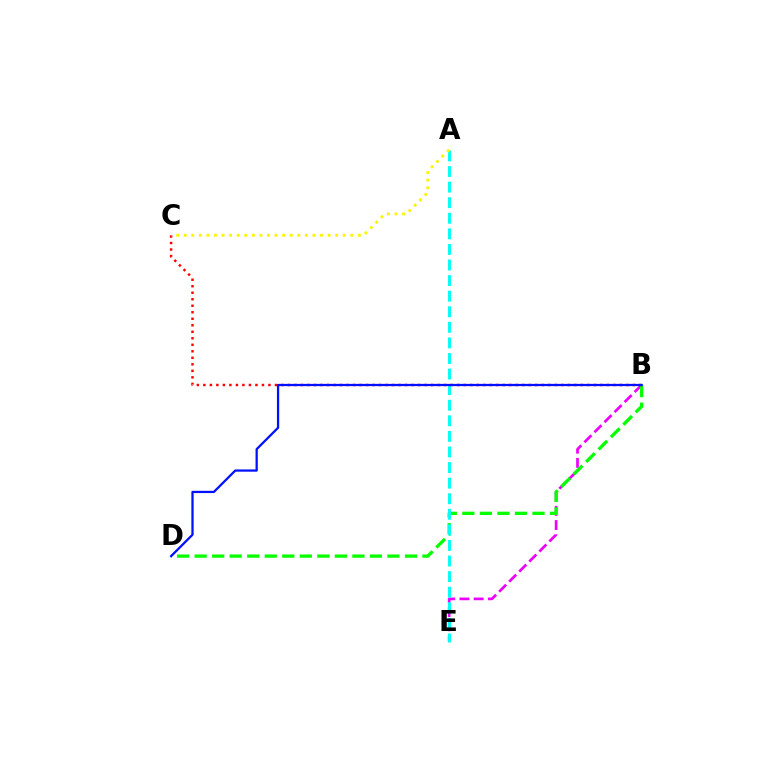{('B', 'E'): [{'color': '#ee00ff', 'line_style': 'dashed', 'thickness': 1.93}], ('B', 'D'): [{'color': '#08ff00', 'line_style': 'dashed', 'thickness': 2.38}, {'color': '#0010ff', 'line_style': 'solid', 'thickness': 1.63}], ('A', 'E'): [{'color': '#00fff6', 'line_style': 'dashed', 'thickness': 2.12}], ('B', 'C'): [{'color': '#ff0000', 'line_style': 'dotted', 'thickness': 1.77}], ('A', 'C'): [{'color': '#fcf500', 'line_style': 'dotted', 'thickness': 2.06}]}